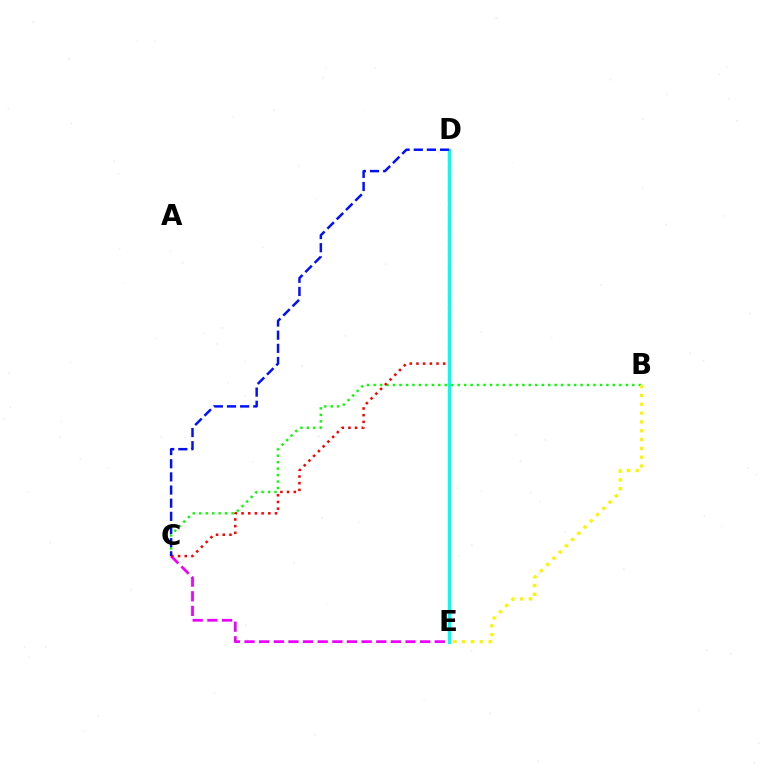{('C', 'E'): [{'color': '#ee00ff', 'line_style': 'dashed', 'thickness': 1.99}], ('B', 'C'): [{'color': '#08ff00', 'line_style': 'dotted', 'thickness': 1.76}], ('C', 'D'): [{'color': '#ff0000', 'line_style': 'dotted', 'thickness': 1.82}, {'color': '#0010ff', 'line_style': 'dashed', 'thickness': 1.79}], ('B', 'E'): [{'color': '#fcf500', 'line_style': 'dotted', 'thickness': 2.4}], ('D', 'E'): [{'color': '#00fff6', 'line_style': 'solid', 'thickness': 2.36}]}